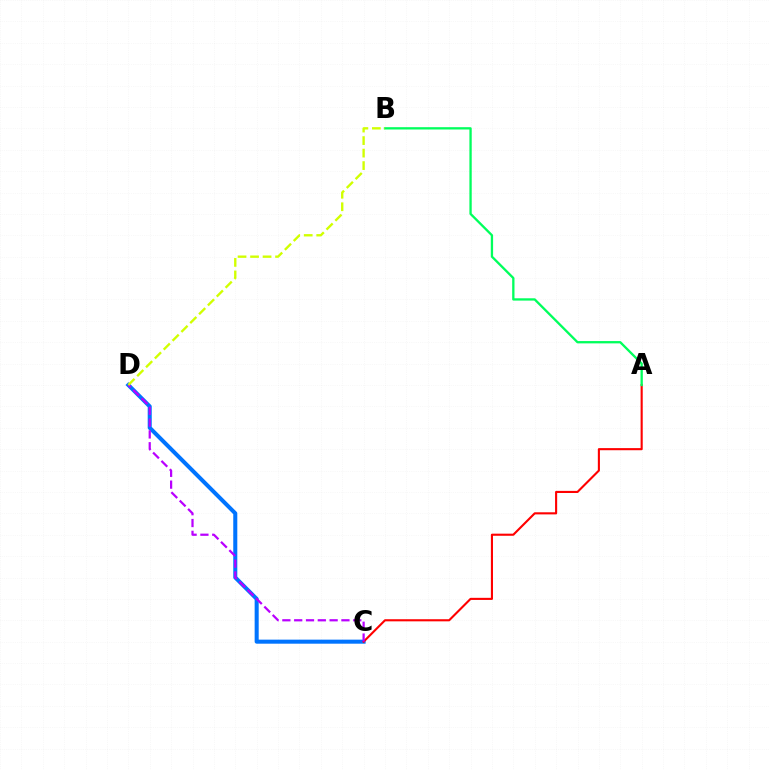{('C', 'D'): [{'color': '#0074ff', 'line_style': 'solid', 'thickness': 2.91}, {'color': '#b900ff', 'line_style': 'dashed', 'thickness': 1.6}], ('A', 'C'): [{'color': '#ff0000', 'line_style': 'solid', 'thickness': 1.52}], ('A', 'B'): [{'color': '#00ff5c', 'line_style': 'solid', 'thickness': 1.66}], ('B', 'D'): [{'color': '#d1ff00', 'line_style': 'dashed', 'thickness': 1.7}]}